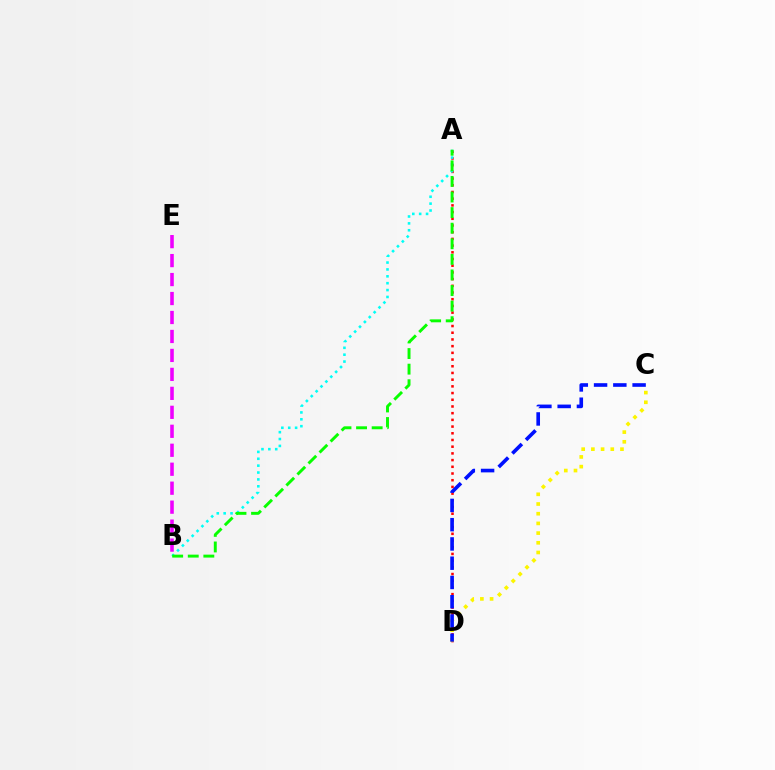{('A', 'D'): [{'color': '#ff0000', 'line_style': 'dotted', 'thickness': 1.82}], ('A', 'B'): [{'color': '#00fff6', 'line_style': 'dotted', 'thickness': 1.87}, {'color': '#08ff00', 'line_style': 'dashed', 'thickness': 2.12}], ('C', 'D'): [{'color': '#fcf500', 'line_style': 'dotted', 'thickness': 2.63}, {'color': '#0010ff', 'line_style': 'dashed', 'thickness': 2.62}], ('B', 'E'): [{'color': '#ee00ff', 'line_style': 'dashed', 'thickness': 2.58}]}